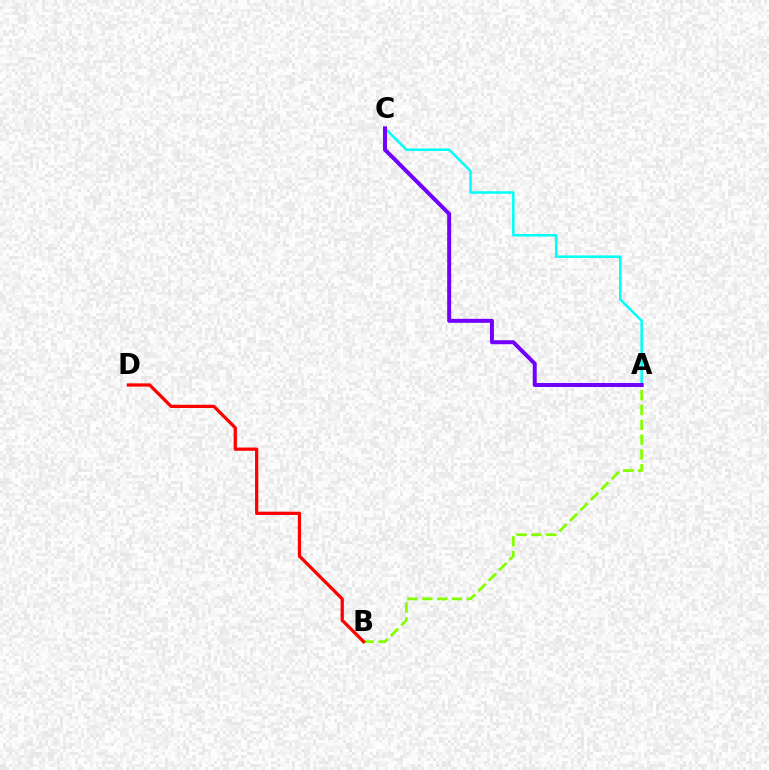{('A', 'B'): [{'color': '#84ff00', 'line_style': 'dashed', 'thickness': 2.01}], ('A', 'C'): [{'color': '#00fff6', 'line_style': 'solid', 'thickness': 1.8}, {'color': '#7200ff', 'line_style': 'solid', 'thickness': 2.87}], ('B', 'D'): [{'color': '#ff0000', 'line_style': 'solid', 'thickness': 2.34}]}